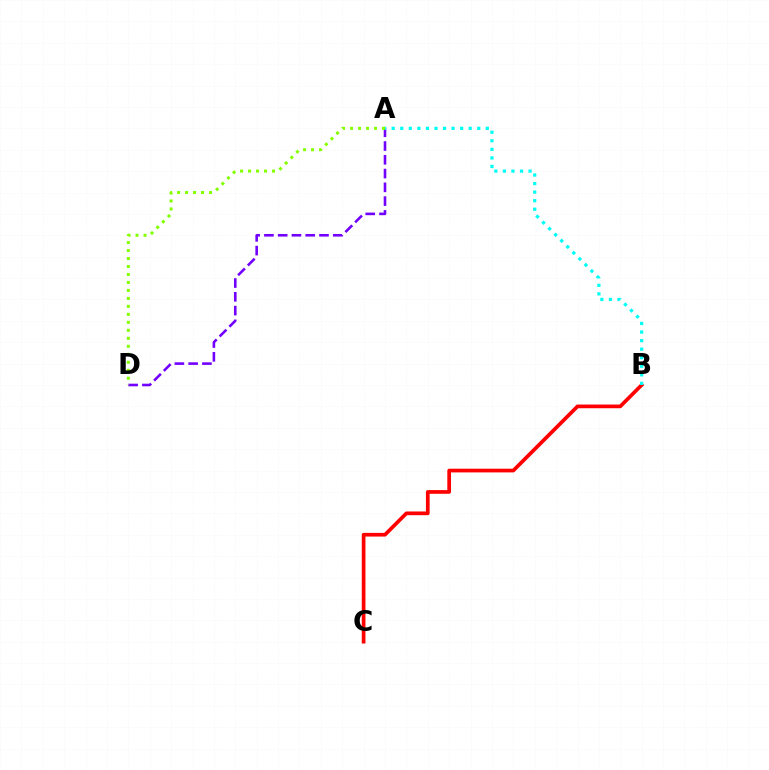{('A', 'D'): [{'color': '#7200ff', 'line_style': 'dashed', 'thickness': 1.87}, {'color': '#84ff00', 'line_style': 'dotted', 'thickness': 2.17}], ('B', 'C'): [{'color': '#ff0000', 'line_style': 'solid', 'thickness': 2.66}], ('A', 'B'): [{'color': '#00fff6', 'line_style': 'dotted', 'thickness': 2.32}]}